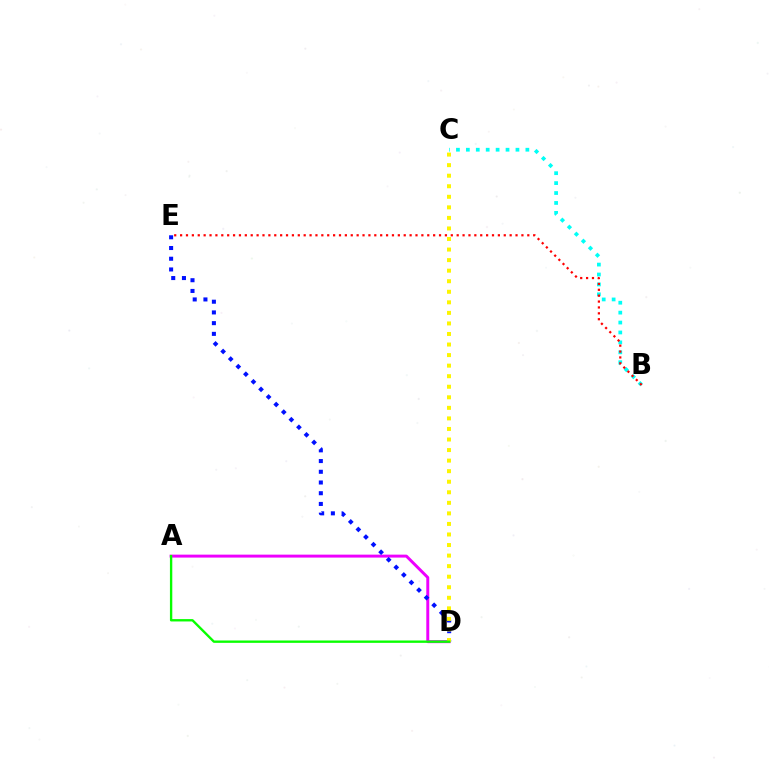{('A', 'D'): [{'color': '#ee00ff', 'line_style': 'solid', 'thickness': 2.13}, {'color': '#08ff00', 'line_style': 'solid', 'thickness': 1.7}], ('B', 'C'): [{'color': '#00fff6', 'line_style': 'dotted', 'thickness': 2.7}], ('B', 'E'): [{'color': '#ff0000', 'line_style': 'dotted', 'thickness': 1.6}], ('D', 'E'): [{'color': '#0010ff', 'line_style': 'dotted', 'thickness': 2.91}], ('C', 'D'): [{'color': '#fcf500', 'line_style': 'dotted', 'thickness': 2.87}]}